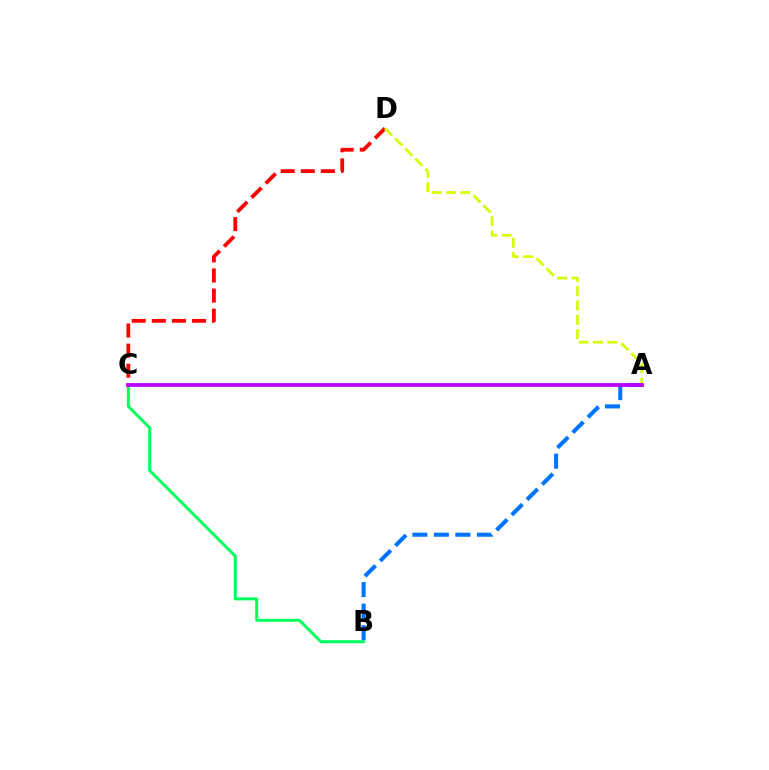{('B', 'C'): [{'color': '#00ff5c', 'line_style': 'solid', 'thickness': 2.14}], ('A', 'B'): [{'color': '#0074ff', 'line_style': 'dashed', 'thickness': 2.92}], ('C', 'D'): [{'color': '#ff0000', 'line_style': 'dashed', 'thickness': 2.73}], ('A', 'D'): [{'color': '#d1ff00', 'line_style': 'dashed', 'thickness': 1.94}], ('A', 'C'): [{'color': '#b900ff', 'line_style': 'solid', 'thickness': 2.72}]}